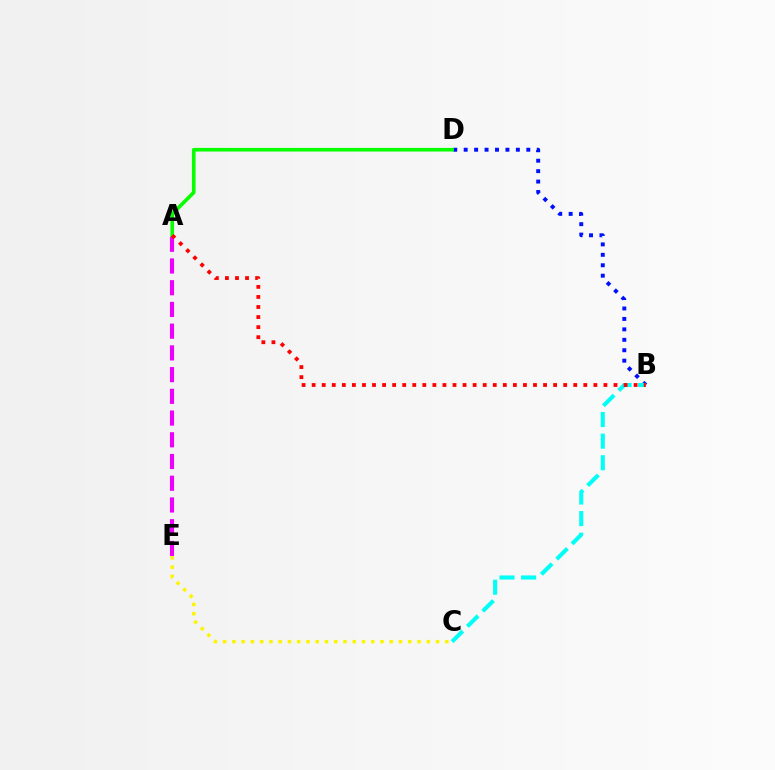{('B', 'D'): [{'color': '#0010ff', 'line_style': 'dotted', 'thickness': 2.84}], ('B', 'C'): [{'color': '#00fff6', 'line_style': 'dashed', 'thickness': 2.93}], ('A', 'E'): [{'color': '#ee00ff', 'line_style': 'dashed', 'thickness': 2.95}], ('C', 'E'): [{'color': '#fcf500', 'line_style': 'dotted', 'thickness': 2.52}], ('A', 'D'): [{'color': '#08ff00', 'line_style': 'solid', 'thickness': 2.62}], ('A', 'B'): [{'color': '#ff0000', 'line_style': 'dotted', 'thickness': 2.73}]}